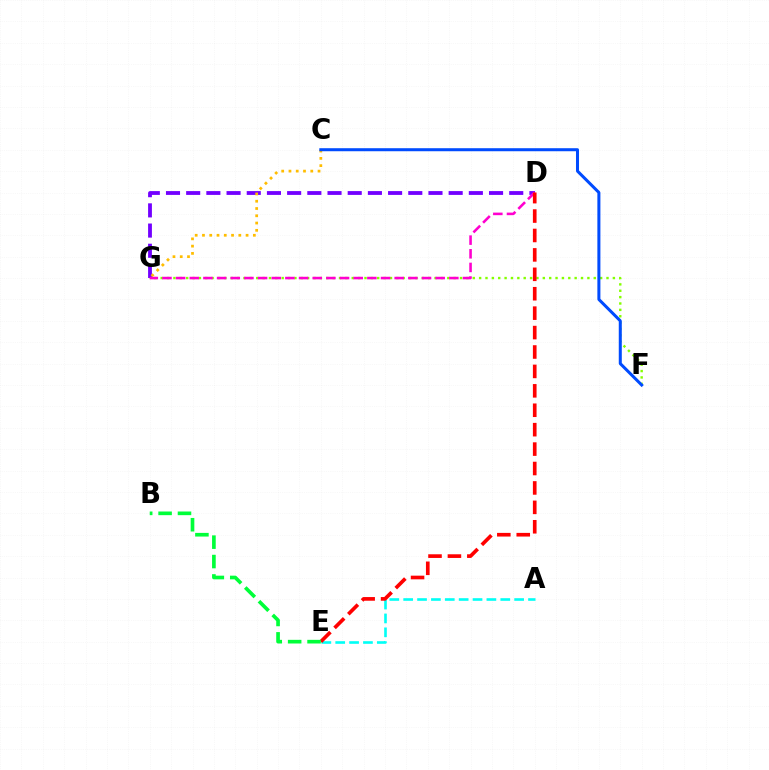{('F', 'G'): [{'color': '#84ff00', 'line_style': 'dotted', 'thickness': 1.73}], ('D', 'G'): [{'color': '#7200ff', 'line_style': 'dashed', 'thickness': 2.74}, {'color': '#ff00cf', 'line_style': 'dashed', 'thickness': 1.86}], ('A', 'E'): [{'color': '#00fff6', 'line_style': 'dashed', 'thickness': 1.88}], ('C', 'G'): [{'color': '#ffbd00', 'line_style': 'dotted', 'thickness': 1.98}], ('D', 'E'): [{'color': '#ff0000', 'line_style': 'dashed', 'thickness': 2.64}], ('C', 'F'): [{'color': '#004bff', 'line_style': 'solid', 'thickness': 2.18}], ('B', 'E'): [{'color': '#00ff39', 'line_style': 'dashed', 'thickness': 2.64}]}